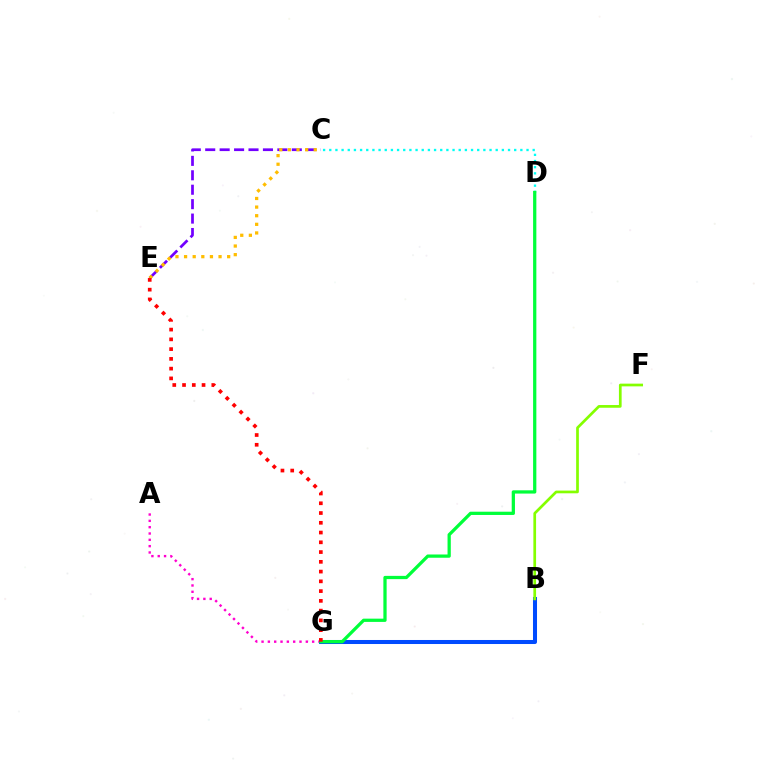{('C', 'D'): [{'color': '#00fff6', 'line_style': 'dotted', 'thickness': 1.67}], ('A', 'G'): [{'color': '#ff00cf', 'line_style': 'dotted', 'thickness': 1.72}], ('C', 'E'): [{'color': '#7200ff', 'line_style': 'dashed', 'thickness': 1.96}, {'color': '#ffbd00', 'line_style': 'dotted', 'thickness': 2.34}], ('B', 'G'): [{'color': '#004bff', 'line_style': 'solid', 'thickness': 2.9}], ('D', 'G'): [{'color': '#00ff39', 'line_style': 'solid', 'thickness': 2.34}], ('B', 'F'): [{'color': '#84ff00', 'line_style': 'solid', 'thickness': 1.95}], ('E', 'G'): [{'color': '#ff0000', 'line_style': 'dotted', 'thickness': 2.65}]}